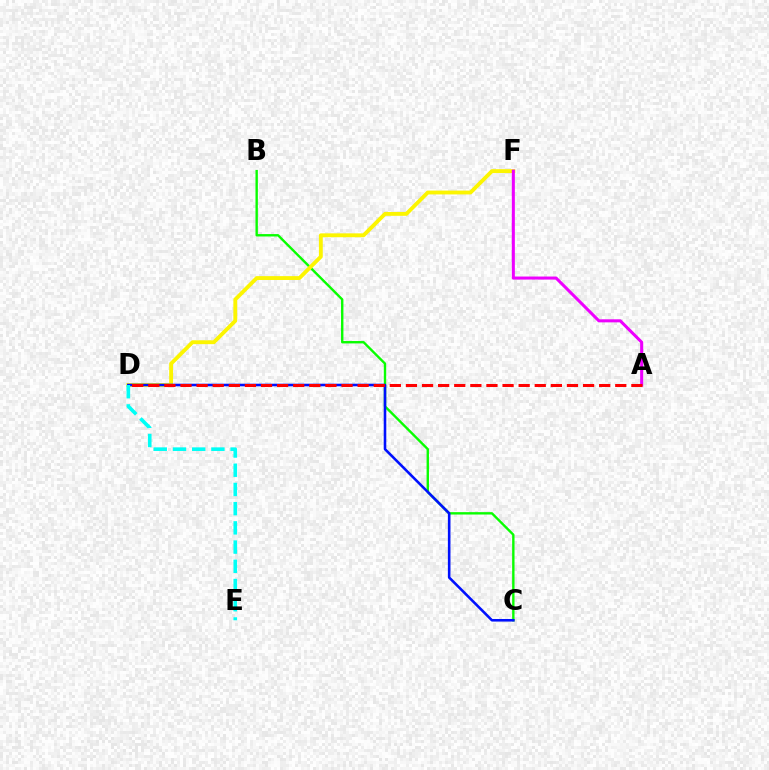{('B', 'C'): [{'color': '#08ff00', 'line_style': 'solid', 'thickness': 1.71}], ('D', 'F'): [{'color': '#fcf500', 'line_style': 'solid', 'thickness': 2.78}], ('C', 'D'): [{'color': '#0010ff', 'line_style': 'solid', 'thickness': 1.86}], ('A', 'F'): [{'color': '#ee00ff', 'line_style': 'solid', 'thickness': 2.19}], ('A', 'D'): [{'color': '#ff0000', 'line_style': 'dashed', 'thickness': 2.19}], ('D', 'E'): [{'color': '#00fff6', 'line_style': 'dashed', 'thickness': 2.61}]}